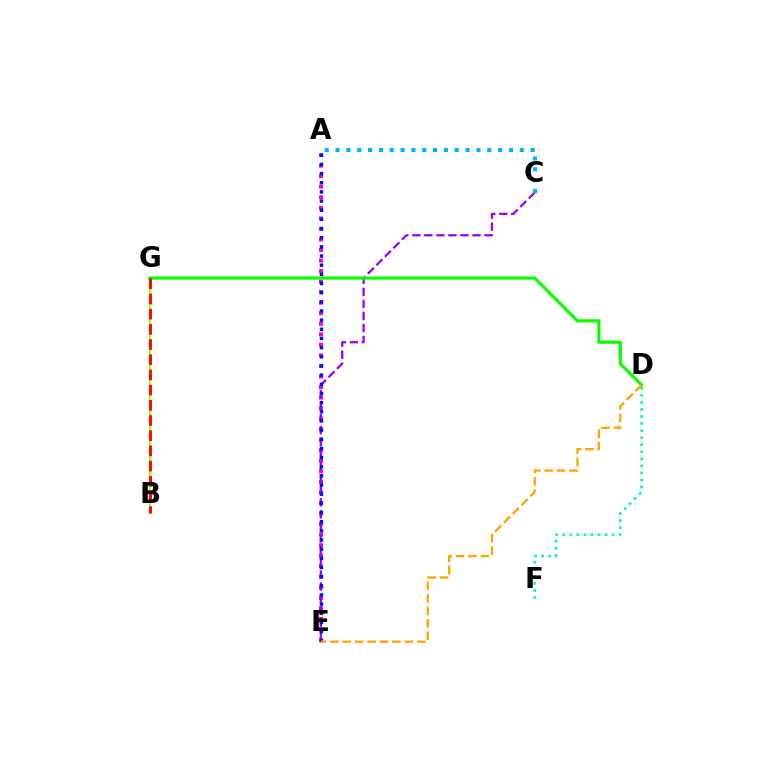{('A', 'E'): [{'color': '#ff00bd', 'line_style': 'dotted', 'thickness': 2.86}, {'color': '#0010ff', 'line_style': 'dotted', 'thickness': 2.49}], ('C', 'E'): [{'color': '#9b00ff', 'line_style': 'dashed', 'thickness': 1.63}], ('A', 'C'): [{'color': '#00b5ff', 'line_style': 'dotted', 'thickness': 2.94}], ('B', 'G'): [{'color': '#b3ff00', 'line_style': 'solid', 'thickness': 1.69}, {'color': '#ff0000', 'line_style': 'dashed', 'thickness': 2.06}], ('D', 'F'): [{'color': '#00ff9d', 'line_style': 'dotted', 'thickness': 1.92}], ('D', 'G'): [{'color': '#08ff00', 'line_style': 'solid', 'thickness': 2.3}], ('D', 'E'): [{'color': '#ffa500', 'line_style': 'dashed', 'thickness': 1.69}]}